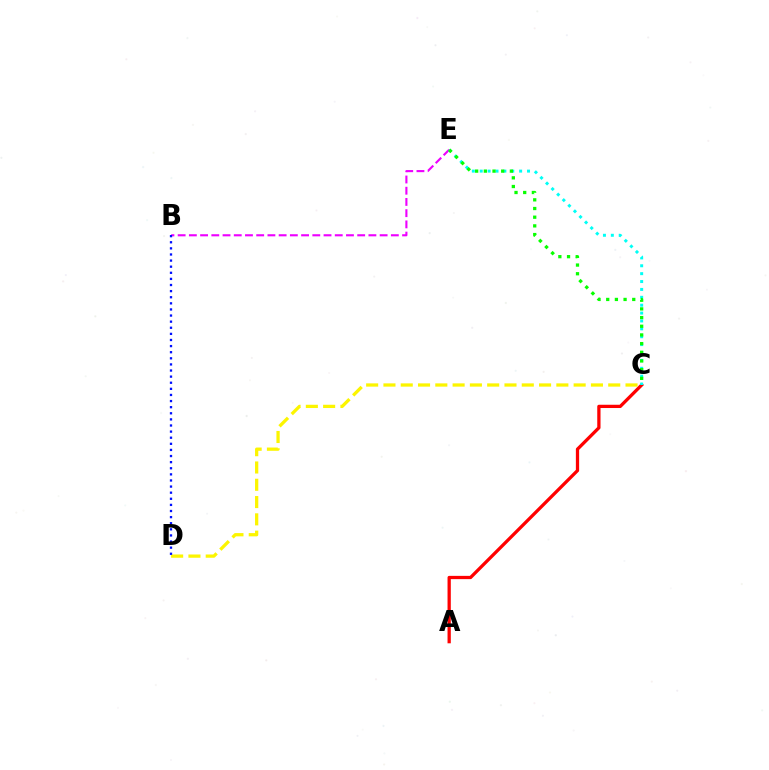{('B', 'E'): [{'color': '#ee00ff', 'line_style': 'dashed', 'thickness': 1.52}], ('A', 'C'): [{'color': '#ff0000', 'line_style': 'solid', 'thickness': 2.35}], ('C', 'E'): [{'color': '#00fff6', 'line_style': 'dotted', 'thickness': 2.14}, {'color': '#08ff00', 'line_style': 'dotted', 'thickness': 2.36}], ('C', 'D'): [{'color': '#fcf500', 'line_style': 'dashed', 'thickness': 2.35}], ('B', 'D'): [{'color': '#0010ff', 'line_style': 'dotted', 'thickness': 1.66}]}